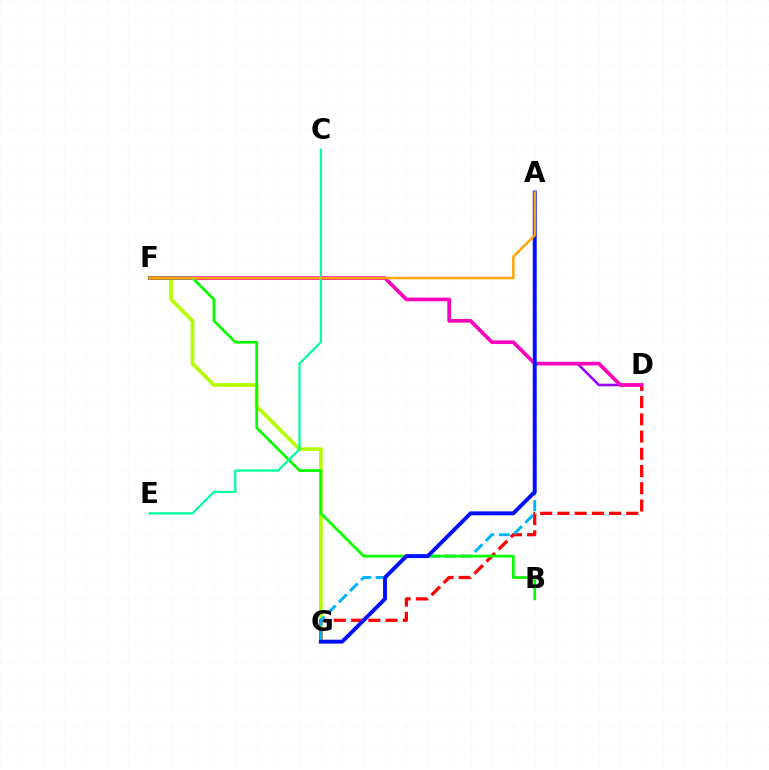{('F', 'G'): [{'color': '#b3ff00', 'line_style': 'solid', 'thickness': 2.68}], ('D', 'G'): [{'color': '#ff0000', 'line_style': 'dashed', 'thickness': 2.34}], ('A', 'D'): [{'color': '#9b00ff', 'line_style': 'solid', 'thickness': 1.85}], ('D', 'F'): [{'color': '#ff00bd', 'line_style': 'solid', 'thickness': 2.63}], ('A', 'G'): [{'color': '#00b5ff', 'line_style': 'dashed', 'thickness': 2.13}, {'color': '#0010ff', 'line_style': 'solid', 'thickness': 2.81}], ('B', 'F'): [{'color': '#08ff00', 'line_style': 'solid', 'thickness': 1.97}], ('C', 'E'): [{'color': '#00ff9d', 'line_style': 'solid', 'thickness': 1.6}], ('A', 'F'): [{'color': '#ffa500', 'line_style': 'solid', 'thickness': 1.77}]}